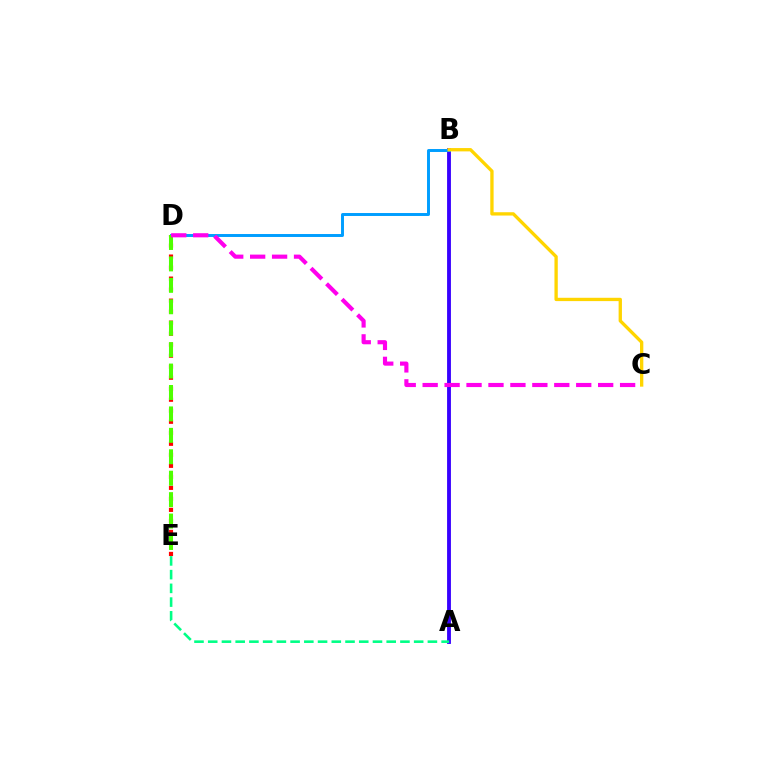{('A', 'B'): [{'color': '#3700ff', 'line_style': 'solid', 'thickness': 2.77}], ('D', 'E'): [{'color': '#ff0000', 'line_style': 'dotted', 'thickness': 2.99}, {'color': '#4fff00', 'line_style': 'dashed', 'thickness': 2.91}], ('B', 'D'): [{'color': '#009eff', 'line_style': 'solid', 'thickness': 2.12}], ('B', 'C'): [{'color': '#ffd500', 'line_style': 'solid', 'thickness': 2.39}], ('A', 'E'): [{'color': '#00ff86', 'line_style': 'dashed', 'thickness': 1.87}], ('C', 'D'): [{'color': '#ff00ed', 'line_style': 'dashed', 'thickness': 2.98}]}